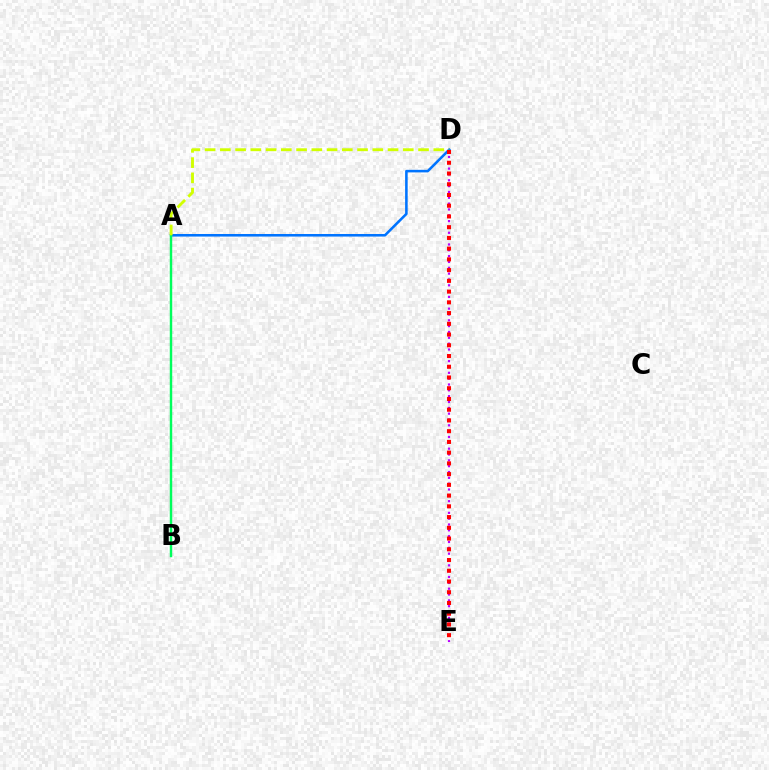{('A', 'D'): [{'color': '#0074ff', 'line_style': 'solid', 'thickness': 1.85}, {'color': '#d1ff00', 'line_style': 'dashed', 'thickness': 2.07}], ('D', 'E'): [{'color': '#b900ff', 'line_style': 'dotted', 'thickness': 1.59}, {'color': '#ff0000', 'line_style': 'dotted', 'thickness': 2.92}], ('A', 'B'): [{'color': '#00ff5c', 'line_style': 'solid', 'thickness': 1.75}]}